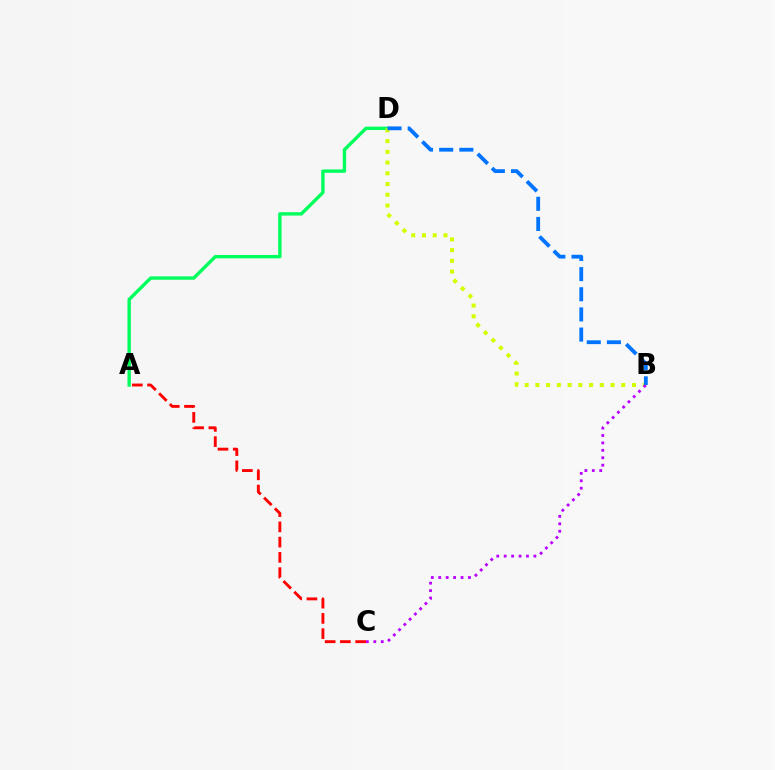{('A', 'D'): [{'color': '#00ff5c', 'line_style': 'solid', 'thickness': 2.43}], ('B', 'D'): [{'color': '#d1ff00', 'line_style': 'dotted', 'thickness': 2.92}, {'color': '#0074ff', 'line_style': 'dashed', 'thickness': 2.74}], ('A', 'C'): [{'color': '#ff0000', 'line_style': 'dashed', 'thickness': 2.07}], ('B', 'C'): [{'color': '#b900ff', 'line_style': 'dotted', 'thickness': 2.02}]}